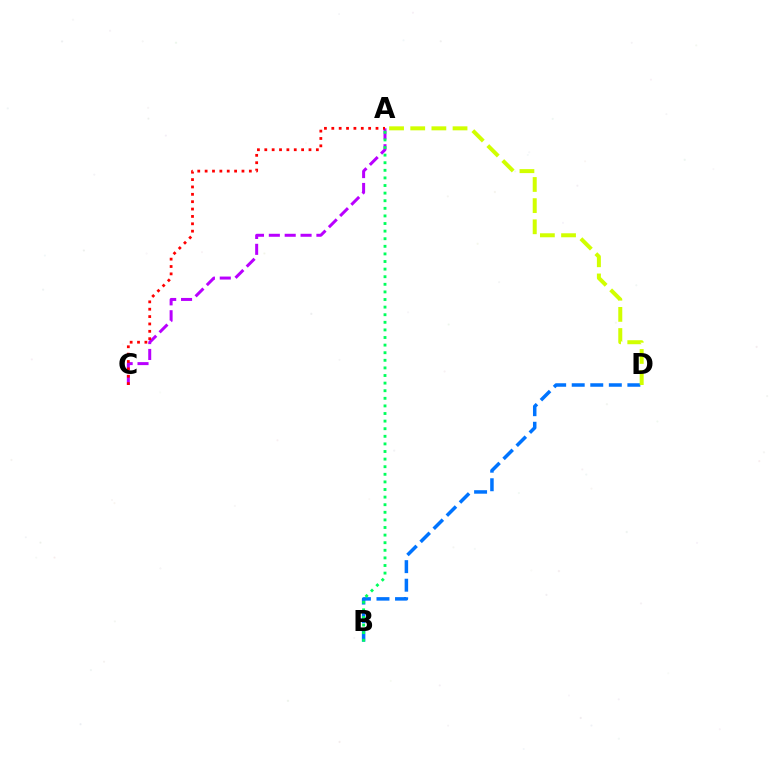{('A', 'C'): [{'color': '#b900ff', 'line_style': 'dashed', 'thickness': 2.15}, {'color': '#ff0000', 'line_style': 'dotted', 'thickness': 2.0}], ('B', 'D'): [{'color': '#0074ff', 'line_style': 'dashed', 'thickness': 2.52}], ('A', 'B'): [{'color': '#00ff5c', 'line_style': 'dotted', 'thickness': 2.06}], ('A', 'D'): [{'color': '#d1ff00', 'line_style': 'dashed', 'thickness': 2.87}]}